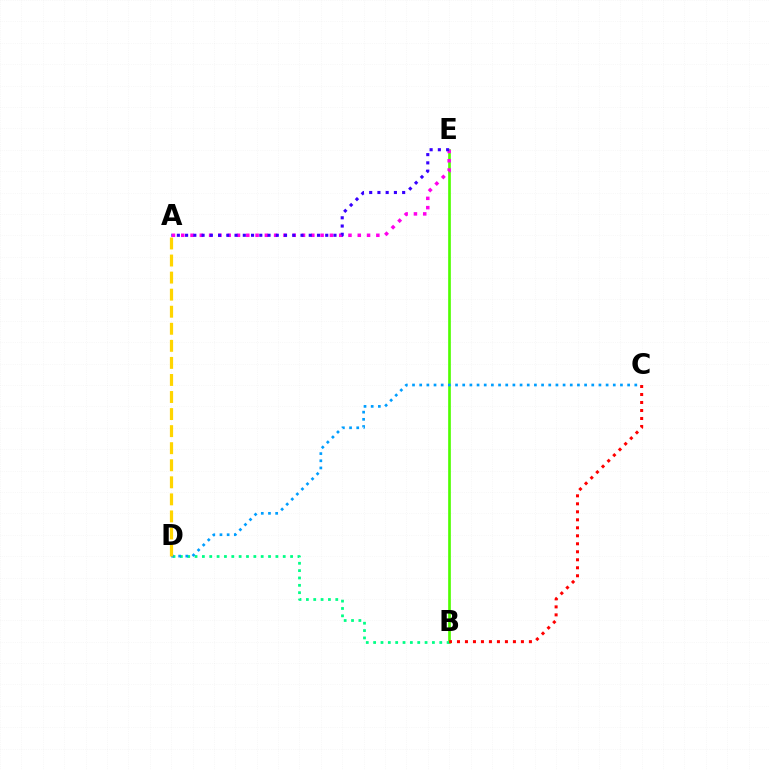{('B', 'E'): [{'color': '#4fff00', 'line_style': 'solid', 'thickness': 1.92}], ('B', 'D'): [{'color': '#00ff86', 'line_style': 'dotted', 'thickness': 2.0}], ('A', 'E'): [{'color': '#ff00ed', 'line_style': 'dotted', 'thickness': 2.52}, {'color': '#3700ff', 'line_style': 'dotted', 'thickness': 2.24}], ('B', 'C'): [{'color': '#ff0000', 'line_style': 'dotted', 'thickness': 2.17}], ('C', 'D'): [{'color': '#009eff', 'line_style': 'dotted', 'thickness': 1.95}], ('A', 'D'): [{'color': '#ffd500', 'line_style': 'dashed', 'thickness': 2.32}]}